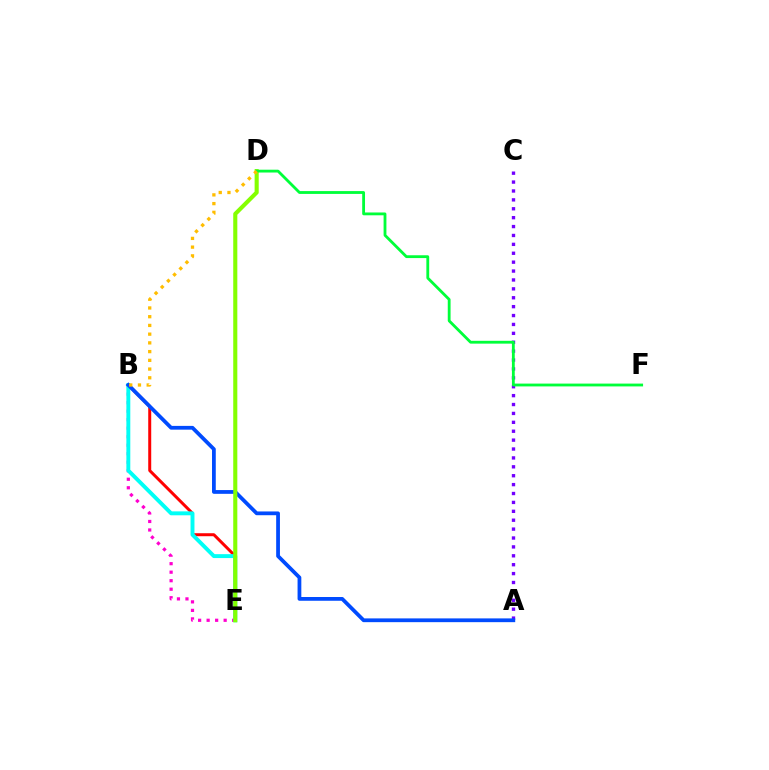{('B', 'E'): [{'color': '#ff0000', 'line_style': 'solid', 'thickness': 2.16}, {'color': '#ff00cf', 'line_style': 'dotted', 'thickness': 2.31}, {'color': '#00fff6', 'line_style': 'solid', 'thickness': 2.82}], ('A', 'C'): [{'color': '#7200ff', 'line_style': 'dotted', 'thickness': 2.42}], ('A', 'B'): [{'color': '#004bff', 'line_style': 'solid', 'thickness': 2.71}], ('D', 'E'): [{'color': '#84ff00', 'line_style': 'solid', 'thickness': 2.95}], ('D', 'F'): [{'color': '#00ff39', 'line_style': 'solid', 'thickness': 2.03}], ('B', 'D'): [{'color': '#ffbd00', 'line_style': 'dotted', 'thickness': 2.37}]}